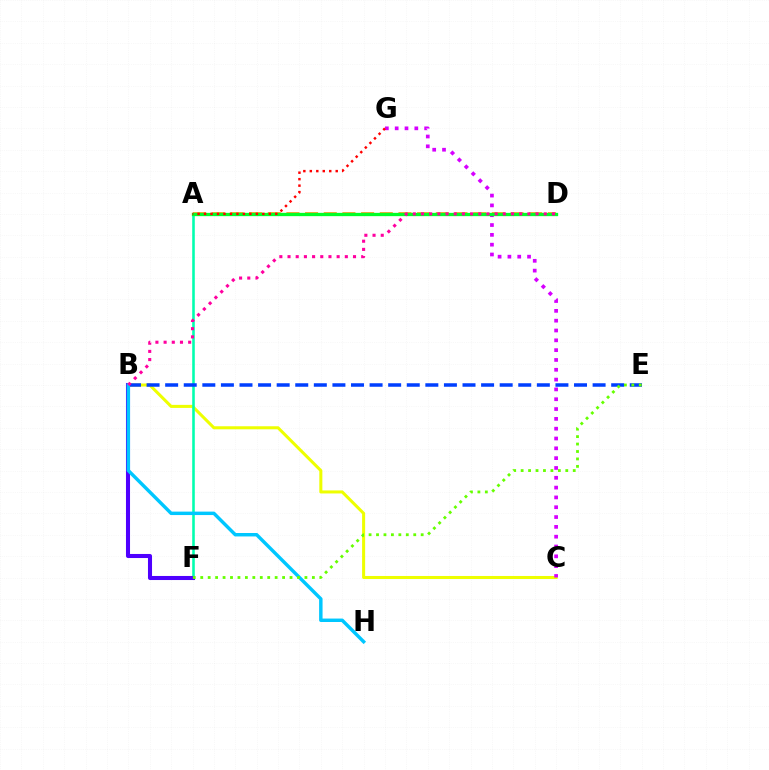{('B', 'C'): [{'color': '#eeff00', 'line_style': 'solid', 'thickness': 2.19}], ('A', 'F'): [{'color': '#00ffaf', 'line_style': 'solid', 'thickness': 1.86}], ('B', 'F'): [{'color': '#4f00ff', 'line_style': 'solid', 'thickness': 2.93}], ('B', 'E'): [{'color': '#003fff', 'line_style': 'dashed', 'thickness': 2.52}], ('B', 'H'): [{'color': '#00c7ff', 'line_style': 'solid', 'thickness': 2.48}], ('C', 'G'): [{'color': '#d600ff', 'line_style': 'dotted', 'thickness': 2.67}], ('A', 'D'): [{'color': '#ff8800', 'line_style': 'dashed', 'thickness': 2.54}, {'color': '#00ff27', 'line_style': 'solid', 'thickness': 2.37}], ('E', 'F'): [{'color': '#66ff00', 'line_style': 'dotted', 'thickness': 2.02}], ('B', 'D'): [{'color': '#ff00a0', 'line_style': 'dotted', 'thickness': 2.22}], ('A', 'G'): [{'color': '#ff0000', 'line_style': 'dotted', 'thickness': 1.76}]}